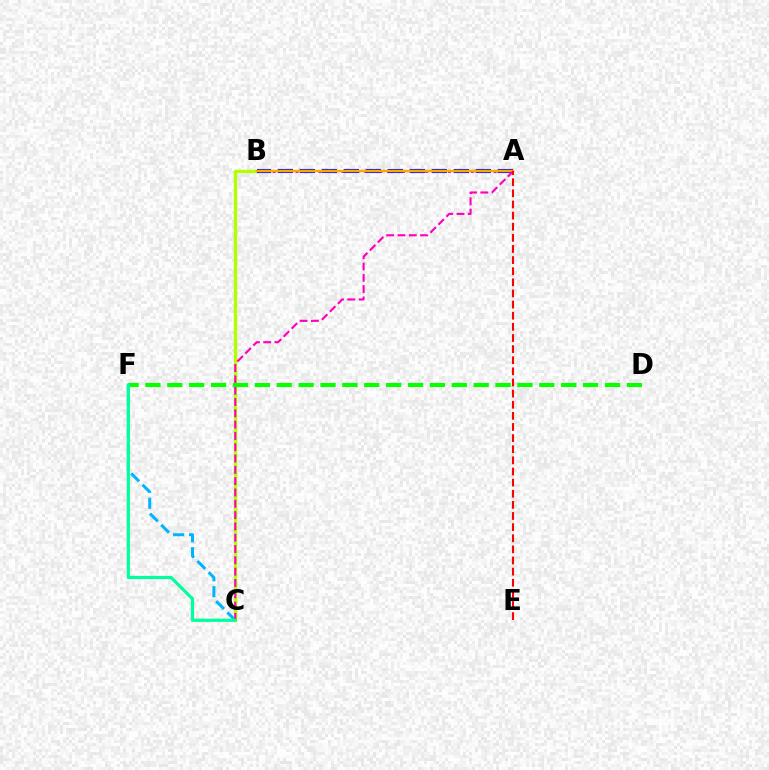{('A', 'B'): [{'color': '#9b00ff', 'line_style': 'dotted', 'thickness': 2.07}, {'color': '#0010ff', 'line_style': 'dashed', 'thickness': 2.99}, {'color': '#ffa500', 'line_style': 'solid', 'thickness': 1.78}], ('C', 'F'): [{'color': '#00b5ff', 'line_style': 'dashed', 'thickness': 2.17}, {'color': '#00ff9d', 'line_style': 'solid', 'thickness': 2.3}], ('B', 'C'): [{'color': '#b3ff00', 'line_style': 'solid', 'thickness': 2.44}], ('A', 'C'): [{'color': '#ff00bd', 'line_style': 'dashed', 'thickness': 1.54}], ('A', 'E'): [{'color': '#ff0000', 'line_style': 'dashed', 'thickness': 1.51}], ('D', 'F'): [{'color': '#08ff00', 'line_style': 'dashed', 'thickness': 2.97}]}